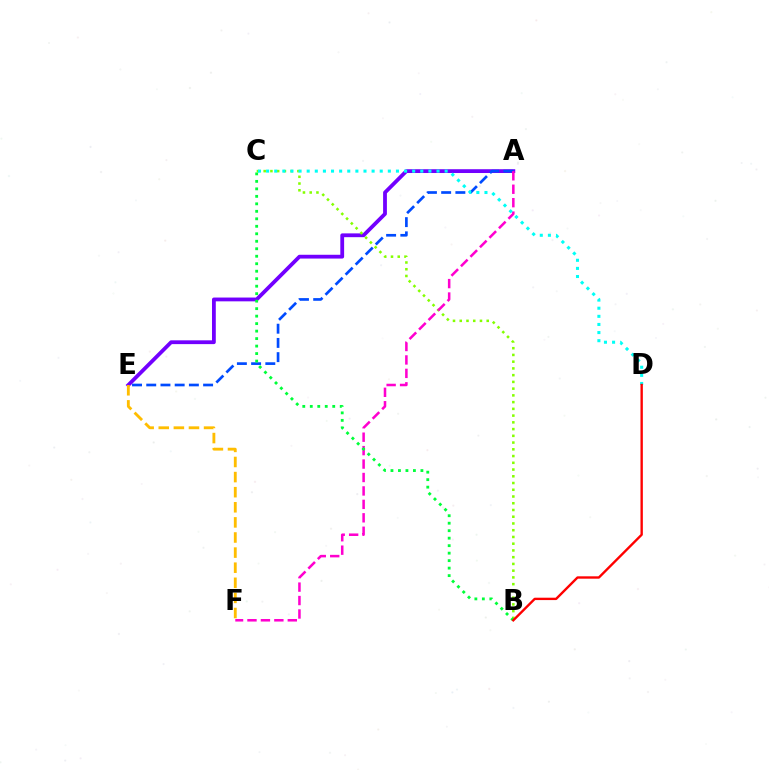{('A', 'E'): [{'color': '#7200ff', 'line_style': 'solid', 'thickness': 2.73}, {'color': '#004bff', 'line_style': 'dashed', 'thickness': 1.93}], ('E', 'F'): [{'color': '#ffbd00', 'line_style': 'dashed', 'thickness': 2.05}], ('B', 'C'): [{'color': '#84ff00', 'line_style': 'dotted', 'thickness': 1.83}, {'color': '#00ff39', 'line_style': 'dotted', 'thickness': 2.03}], ('A', 'F'): [{'color': '#ff00cf', 'line_style': 'dashed', 'thickness': 1.83}], ('C', 'D'): [{'color': '#00fff6', 'line_style': 'dotted', 'thickness': 2.2}], ('B', 'D'): [{'color': '#ff0000', 'line_style': 'solid', 'thickness': 1.71}]}